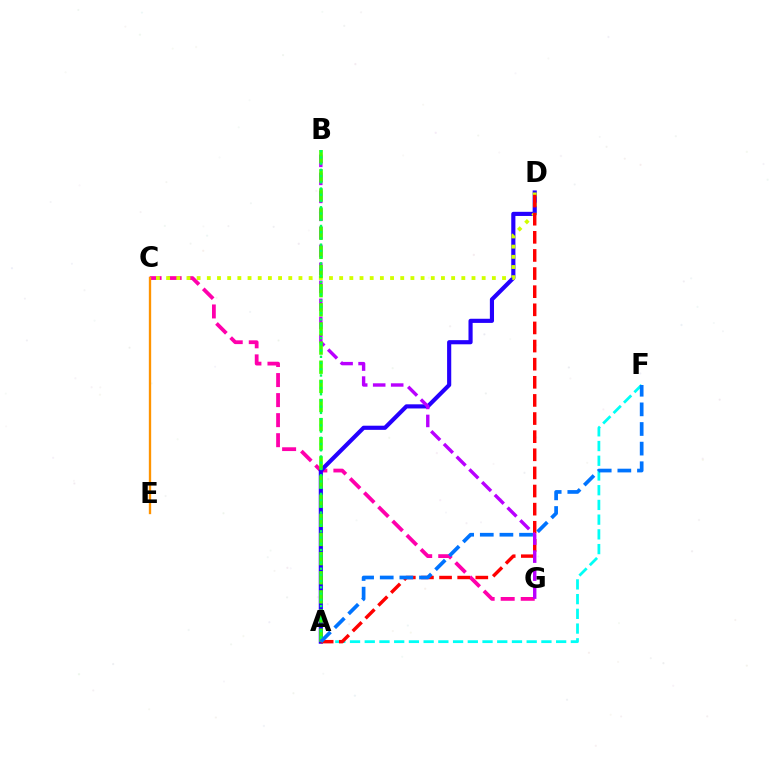{('A', 'F'): [{'color': '#00fff6', 'line_style': 'dashed', 'thickness': 2.0}, {'color': '#0074ff', 'line_style': 'dashed', 'thickness': 2.67}], ('C', 'G'): [{'color': '#ff00ac', 'line_style': 'dashed', 'thickness': 2.72}], ('A', 'D'): [{'color': '#2500ff', 'line_style': 'solid', 'thickness': 2.98}, {'color': '#ff0000', 'line_style': 'dashed', 'thickness': 2.46}], ('C', 'D'): [{'color': '#d1ff00', 'line_style': 'dotted', 'thickness': 2.77}], ('B', 'G'): [{'color': '#b900ff', 'line_style': 'dashed', 'thickness': 2.44}], ('C', 'E'): [{'color': '#ff9400', 'line_style': 'solid', 'thickness': 1.68}], ('A', 'B'): [{'color': '#3dff00', 'line_style': 'dashed', 'thickness': 2.6}, {'color': '#00ff5c', 'line_style': 'dotted', 'thickness': 1.69}]}